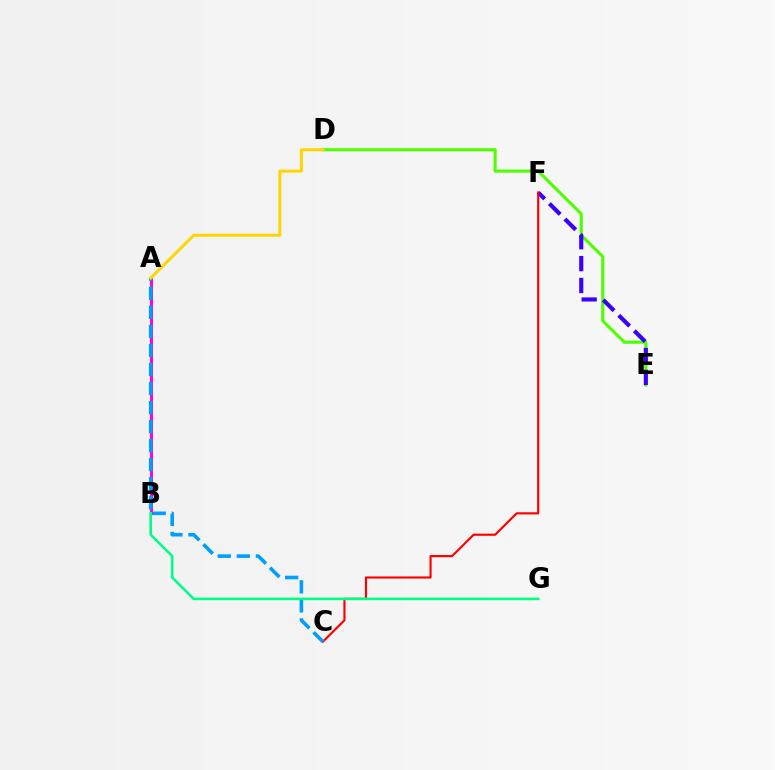{('D', 'E'): [{'color': '#4fff00', 'line_style': 'solid', 'thickness': 2.22}], ('E', 'F'): [{'color': '#3700ff', 'line_style': 'dashed', 'thickness': 2.97}], ('C', 'F'): [{'color': '#ff0000', 'line_style': 'solid', 'thickness': 1.55}], ('A', 'B'): [{'color': '#ff00ed', 'line_style': 'solid', 'thickness': 2.17}], ('A', 'C'): [{'color': '#009eff', 'line_style': 'dashed', 'thickness': 2.59}], ('B', 'G'): [{'color': '#00ff86', 'line_style': 'solid', 'thickness': 1.86}], ('A', 'D'): [{'color': '#ffd500', 'line_style': 'solid', 'thickness': 2.14}]}